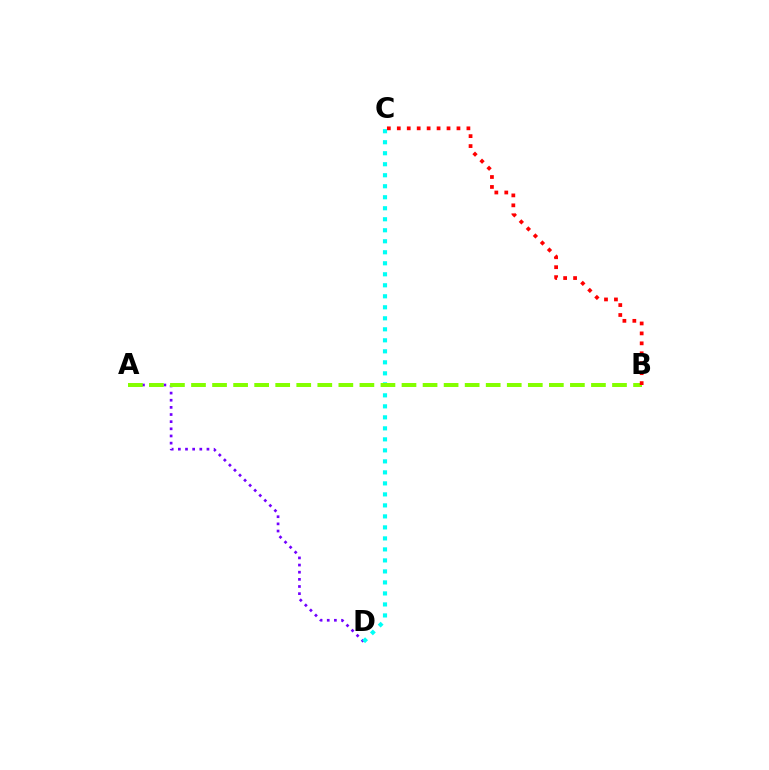{('A', 'D'): [{'color': '#7200ff', 'line_style': 'dotted', 'thickness': 1.94}], ('C', 'D'): [{'color': '#00fff6', 'line_style': 'dotted', 'thickness': 2.99}], ('A', 'B'): [{'color': '#84ff00', 'line_style': 'dashed', 'thickness': 2.86}], ('B', 'C'): [{'color': '#ff0000', 'line_style': 'dotted', 'thickness': 2.7}]}